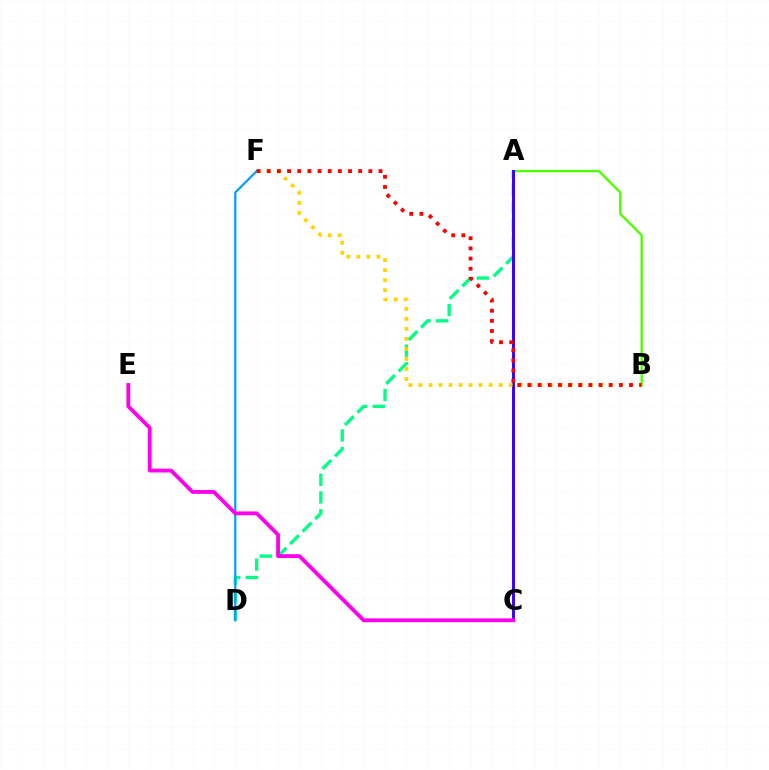{('A', 'B'): [{'color': '#4fff00', 'line_style': 'solid', 'thickness': 1.7}], ('A', 'D'): [{'color': '#00ff86', 'line_style': 'dashed', 'thickness': 2.41}], ('A', 'C'): [{'color': '#3700ff', 'line_style': 'solid', 'thickness': 2.11}], ('B', 'F'): [{'color': '#ffd500', 'line_style': 'dotted', 'thickness': 2.72}, {'color': '#ff0000', 'line_style': 'dotted', 'thickness': 2.76}], ('D', 'F'): [{'color': '#009eff', 'line_style': 'solid', 'thickness': 1.59}], ('C', 'E'): [{'color': '#ff00ed', 'line_style': 'solid', 'thickness': 2.75}]}